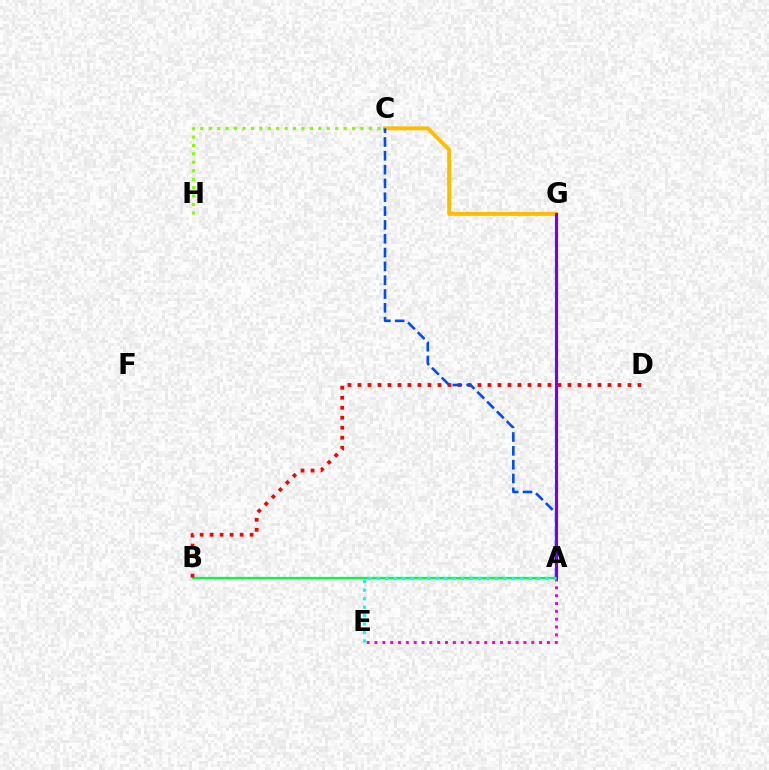{('A', 'B'): [{'color': '#00ff39', 'line_style': 'solid', 'thickness': 1.61}], ('C', 'G'): [{'color': '#ffbd00', 'line_style': 'solid', 'thickness': 2.84}], ('A', 'E'): [{'color': '#ff00cf', 'line_style': 'dotted', 'thickness': 2.13}, {'color': '#00fff6', 'line_style': 'dotted', 'thickness': 2.3}], ('B', 'D'): [{'color': '#ff0000', 'line_style': 'dotted', 'thickness': 2.72}], ('A', 'C'): [{'color': '#004bff', 'line_style': 'dashed', 'thickness': 1.88}], ('A', 'G'): [{'color': '#7200ff', 'line_style': 'solid', 'thickness': 2.26}], ('C', 'H'): [{'color': '#84ff00', 'line_style': 'dotted', 'thickness': 2.29}]}